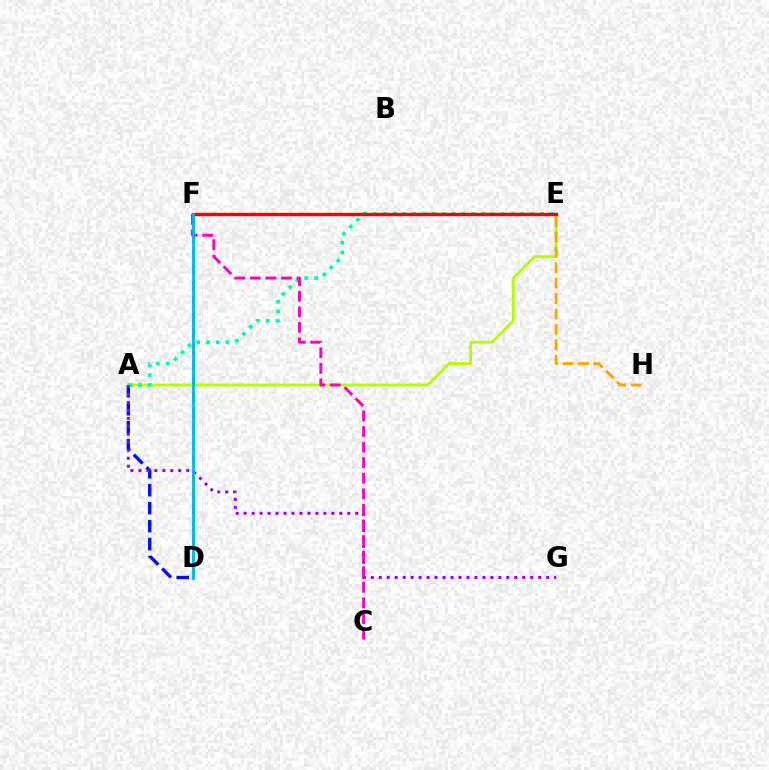{('A', 'D'): [{'color': '#0010ff', 'line_style': 'dashed', 'thickness': 2.44}], ('D', 'F'): [{'color': '#08ff00', 'line_style': 'dashed', 'thickness': 2.17}, {'color': '#00b5ff', 'line_style': 'solid', 'thickness': 2.0}], ('A', 'E'): [{'color': '#b3ff00', 'line_style': 'solid', 'thickness': 2.04}, {'color': '#00ff9d', 'line_style': 'dotted', 'thickness': 2.67}], ('E', 'H'): [{'color': '#ffa500', 'line_style': 'dashed', 'thickness': 2.09}], ('A', 'G'): [{'color': '#9b00ff', 'line_style': 'dotted', 'thickness': 2.17}], ('C', 'F'): [{'color': '#ff00bd', 'line_style': 'dashed', 'thickness': 2.12}], ('E', 'F'): [{'color': '#ff0000', 'line_style': 'solid', 'thickness': 2.43}]}